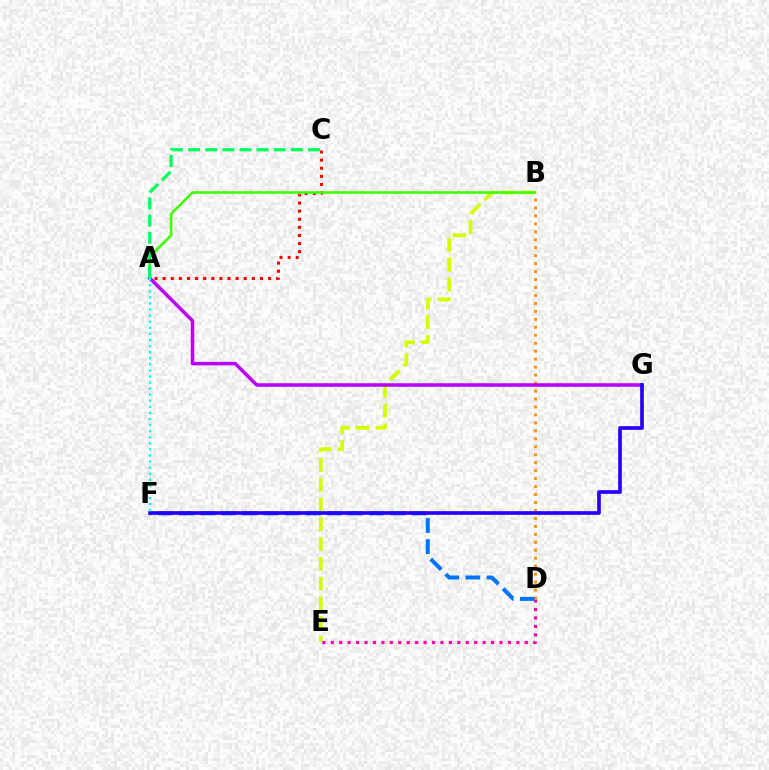{('B', 'E'): [{'color': '#d1ff00', 'line_style': 'dashed', 'thickness': 2.68}], ('D', 'E'): [{'color': '#ff00ac', 'line_style': 'dotted', 'thickness': 2.29}], ('A', 'C'): [{'color': '#ff0000', 'line_style': 'dotted', 'thickness': 2.2}, {'color': '#00ff5c', 'line_style': 'dashed', 'thickness': 2.33}], ('B', 'D'): [{'color': '#ff9400', 'line_style': 'dotted', 'thickness': 2.16}], ('D', 'F'): [{'color': '#0074ff', 'line_style': 'dashed', 'thickness': 2.87}], ('A', 'B'): [{'color': '#3dff00', 'line_style': 'solid', 'thickness': 1.85}], ('A', 'G'): [{'color': '#b900ff', 'line_style': 'solid', 'thickness': 2.52}], ('F', 'G'): [{'color': '#2500ff', 'line_style': 'solid', 'thickness': 2.64}], ('A', 'F'): [{'color': '#00fff6', 'line_style': 'dotted', 'thickness': 1.65}]}